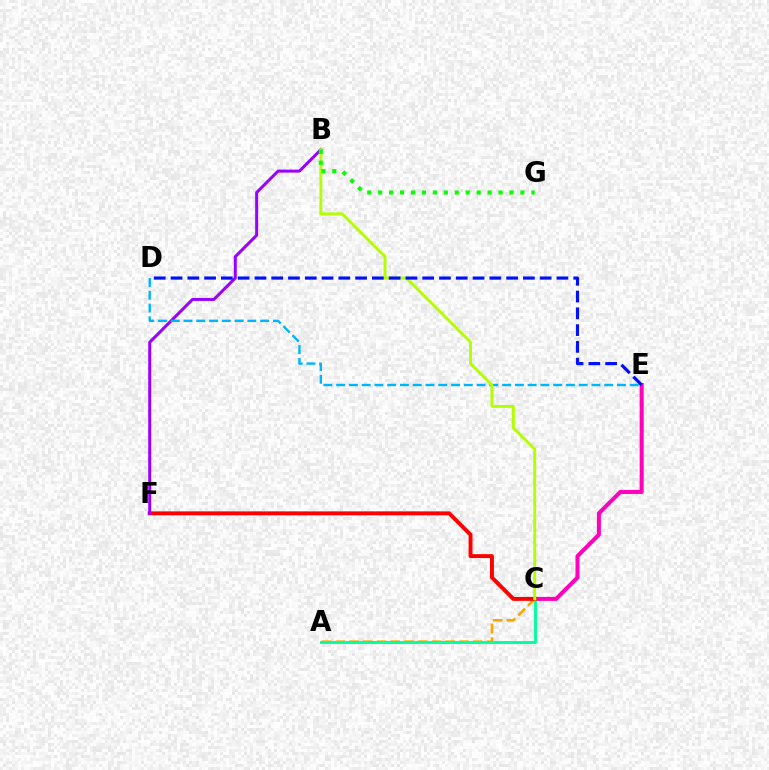{('A', 'C'): [{'color': '#ffa500', 'line_style': 'dashed', 'thickness': 1.87}, {'color': '#00ff9d', 'line_style': 'solid', 'thickness': 2.09}], ('C', 'E'): [{'color': '#ff00bd', 'line_style': 'solid', 'thickness': 2.9}], ('C', 'F'): [{'color': '#ff0000', 'line_style': 'solid', 'thickness': 2.83}], ('B', 'F'): [{'color': '#9b00ff', 'line_style': 'solid', 'thickness': 2.17}], ('D', 'E'): [{'color': '#00b5ff', 'line_style': 'dashed', 'thickness': 1.73}, {'color': '#0010ff', 'line_style': 'dashed', 'thickness': 2.28}], ('B', 'C'): [{'color': '#b3ff00', 'line_style': 'solid', 'thickness': 2.09}], ('B', 'G'): [{'color': '#08ff00', 'line_style': 'dotted', 'thickness': 2.97}]}